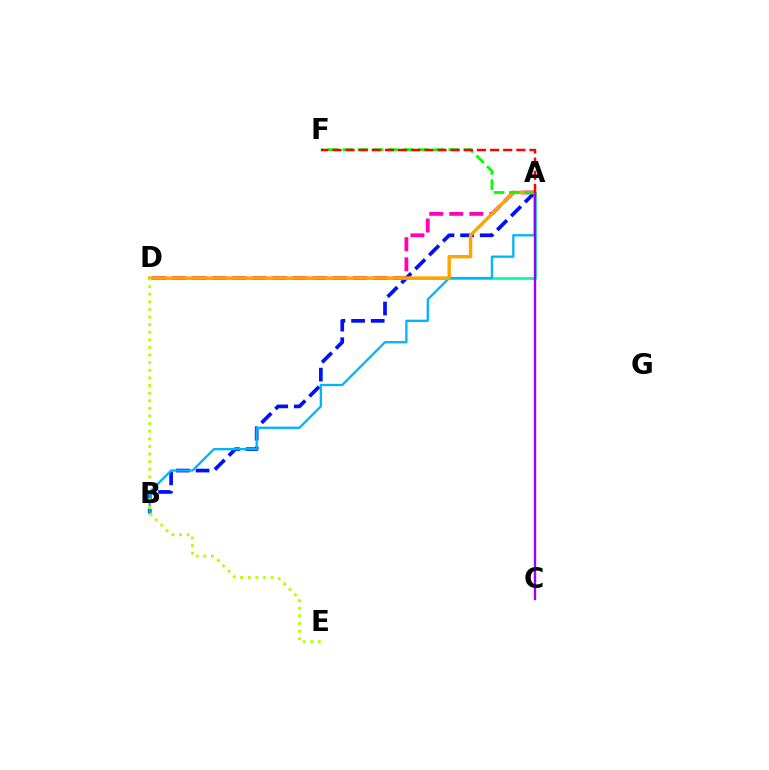{('A', 'B'): [{'color': '#0010ff', 'line_style': 'dashed', 'thickness': 2.67}, {'color': '#00b5ff', 'line_style': 'solid', 'thickness': 1.67}], ('A', 'D'): [{'color': '#00ff9d', 'line_style': 'solid', 'thickness': 1.96}, {'color': '#ff00bd', 'line_style': 'dashed', 'thickness': 2.73}, {'color': '#ffa500', 'line_style': 'solid', 'thickness': 2.47}], ('D', 'E'): [{'color': '#b3ff00', 'line_style': 'dotted', 'thickness': 2.07}], ('A', 'C'): [{'color': '#9b00ff', 'line_style': 'solid', 'thickness': 1.72}], ('A', 'F'): [{'color': '#08ff00', 'line_style': 'dashed', 'thickness': 2.06}, {'color': '#ff0000', 'line_style': 'dashed', 'thickness': 1.78}]}